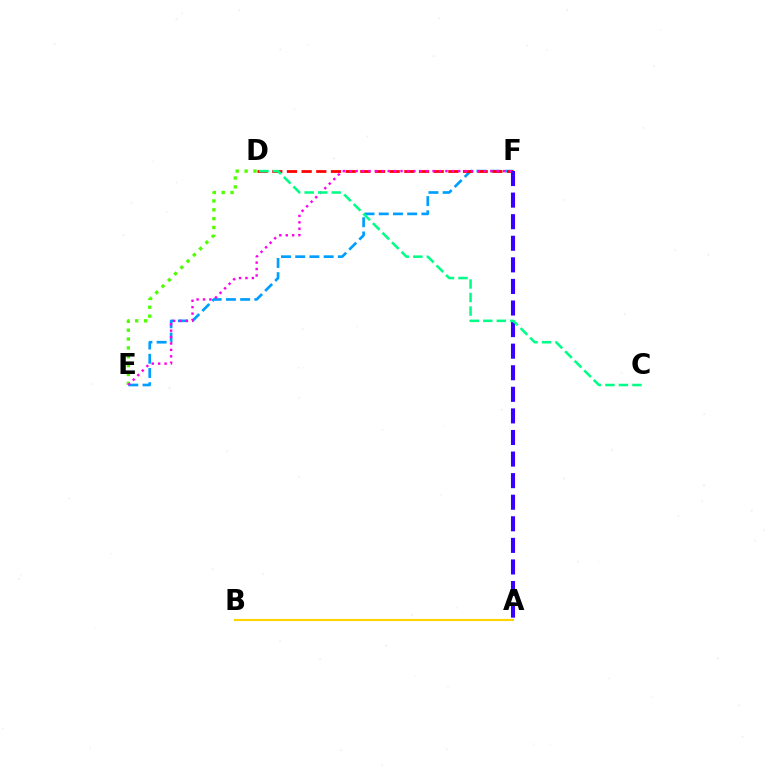{('E', 'F'): [{'color': '#009eff', 'line_style': 'dashed', 'thickness': 1.93}, {'color': '#ff00ed', 'line_style': 'dotted', 'thickness': 1.74}], ('A', 'B'): [{'color': '#ffd500', 'line_style': 'solid', 'thickness': 1.53}], ('D', 'E'): [{'color': '#4fff00', 'line_style': 'dotted', 'thickness': 2.41}], ('D', 'F'): [{'color': '#ff0000', 'line_style': 'dashed', 'thickness': 1.99}], ('A', 'F'): [{'color': '#3700ff', 'line_style': 'dashed', 'thickness': 2.93}], ('C', 'D'): [{'color': '#00ff86', 'line_style': 'dashed', 'thickness': 1.84}]}